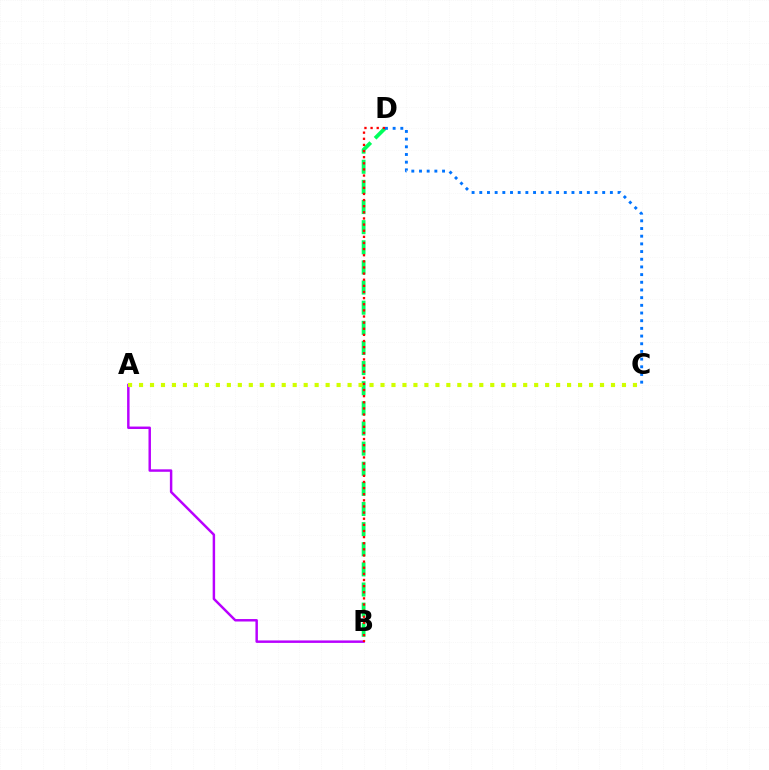{('A', 'B'): [{'color': '#b900ff', 'line_style': 'solid', 'thickness': 1.77}], ('B', 'D'): [{'color': '#00ff5c', 'line_style': 'dashed', 'thickness': 2.73}, {'color': '#ff0000', 'line_style': 'dotted', 'thickness': 1.66}], ('A', 'C'): [{'color': '#d1ff00', 'line_style': 'dotted', 'thickness': 2.98}], ('C', 'D'): [{'color': '#0074ff', 'line_style': 'dotted', 'thickness': 2.09}]}